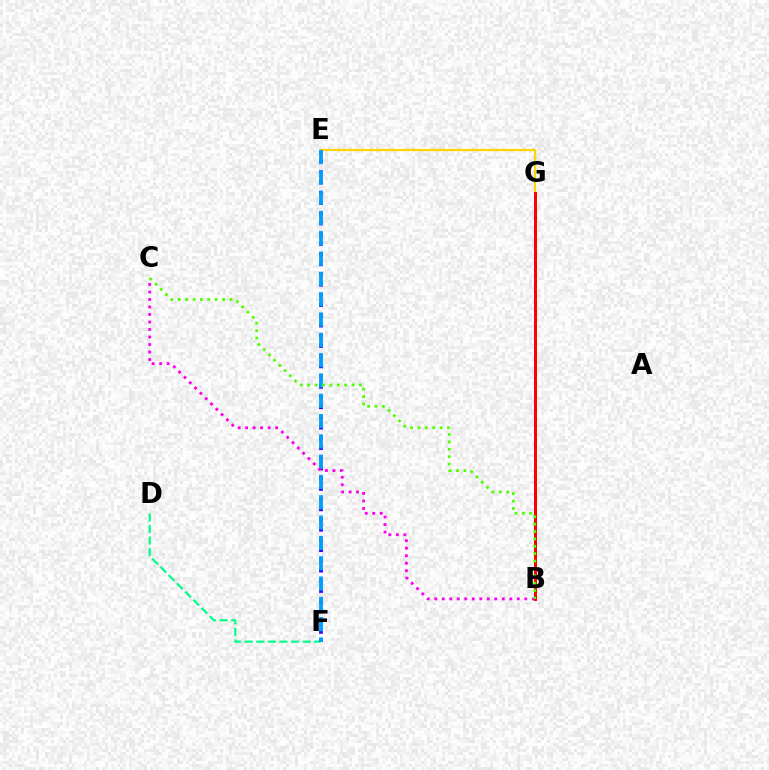{('E', 'G'): [{'color': '#ffd500', 'line_style': 'solid', 'thickness': 1.58}], ('D', 'F'): [{'color': '#00ff86', 'line_style': 'dashed', 'thickness': 1.58}], ('E', 'F'): [{'color': '#3700ff', 'line_style': 'dotted', 'thickness': 2.77}, {'color': '#009eff', 'line_style': 'dashed', 'thickness': 2.76}], ('B', 'C'): [{'color': '#ff00ed', 'line_style': 'dotted', 'thickness': 2.04}, {'color': '#4fff00', 'line_style': 'dotted', 'thickness': 2.01}], ('B', 'G'): [{'color': '#ff0000', 'line_style': 'solid', 'thickness': 2.16}]}